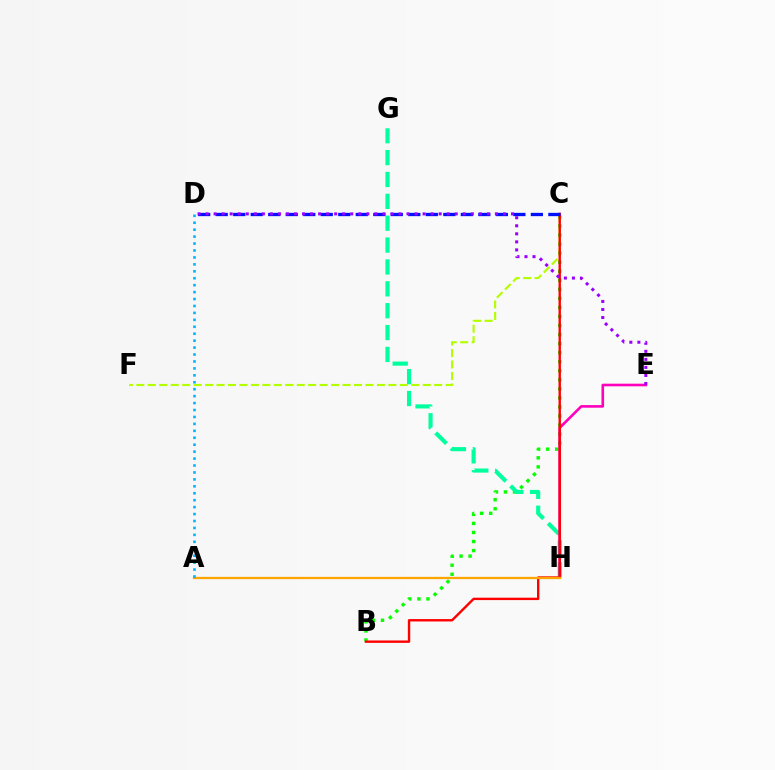{('B', 'C'): [{'color': '#08ff00', 'line_style': 'dotted', 'thickness': 2.46}, {'color': '#ff0000', 'line_style': 'solid', 'thickness': 1.72}], ('G', 'H'): [{'color': '#00ff9d', 'line_style': 'dashed', 'thickness': 2.97}], ('C', 'F'): [{'color': '#b3ff00', 'line_style': 'dashed', 'thickness': 1.56}], ('E', 'H'): [{'color': '#ff00bd', 'line_style': 'solid', 'thickness': 1.88}], ('A', 'H'): [{'color': '#ffa500', 'line_style': 'solid', 'thickness': 1.65}], ('C', 'D'): [{'color': '#0010ff', 'line_style': 'dashed', 'thickness': 2.38}], ('A', 'D'): [{'color': '#00b5ff', 'line_style': 'dotted', 'thickness': 1.88}], ('D', 'E'): [{'color': '#9b00ff', 'line_style': 'dotted', 'thickness': 2.18}]}